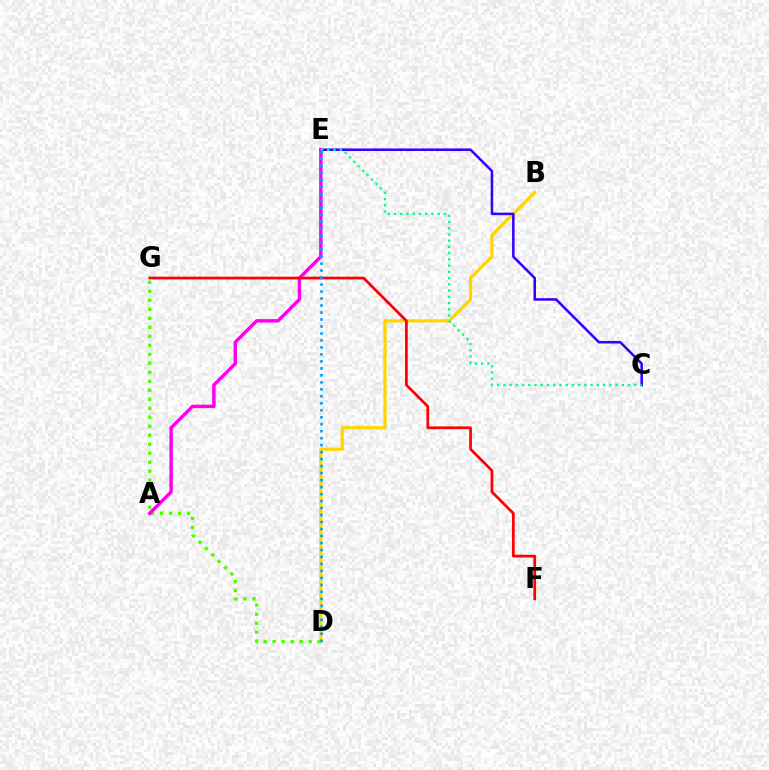{('B', 'D'): [{'color': '#ffd500', 'line_style': 'solid', 'thickness': 2.31}], ('D', 'G'): [{'color': '#4fff00', 'line_style': 'dotted', 'thickness': 2.44}], ('C', 'E'): [{'color': '#3700ff', 'line_style': 'solid', 'thickness': 1.83}, {'color': '#00ff86', 'line_style': 'dotted', 'thickness': 1.69}], ('A', 'E'): [{'color': '#ff00ed', 'line_style': 'solid', 'thickness': 2.46}], ('F', 'G'): [{'color': '#ff0000', 'line_style': 'solid', 'thickness': 1.96}], ('D', 'E'): [{'color': '#009eff', 'line_style': 'dotted', 'thickness': 1.9}]}